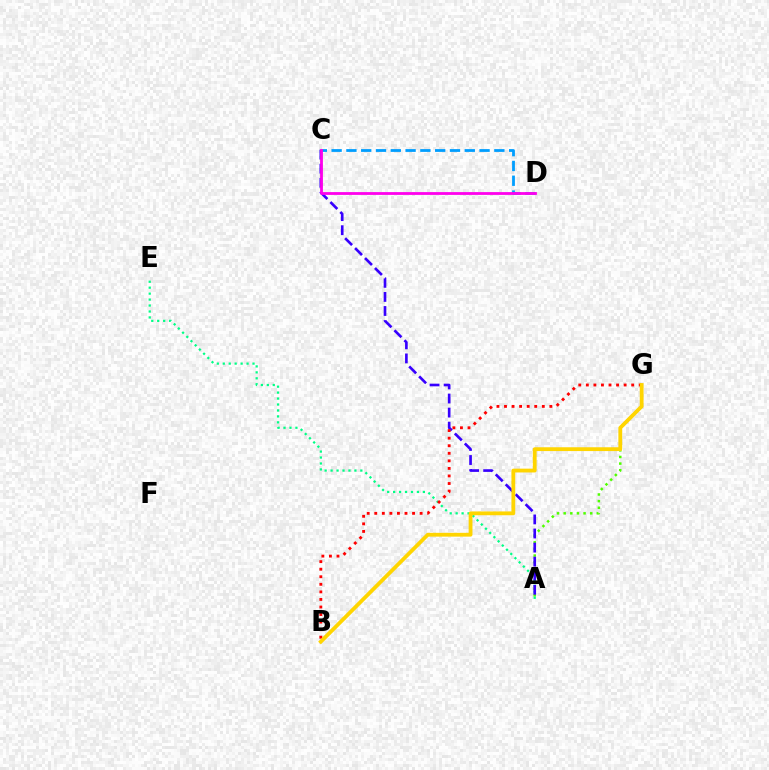{('A', 'G'): [{'color': '#4fff00', 'line_style': 'dotted', 'thickness': 1.8}], ('A', 'E'): [{'color': '#00ff86', 'line_style': 'dotted', 'thickness': 1.62}], ('A', 'C'): [{'color': '#3700ff', 'line_style': 'dashed', 'thickness': 1.91}], ('B', 'G'): [{'color': '#ff0000', 'line_style': 'dotted', 'thickness': 2.05}, {'color': '#ffd500', 'line_style': 'solid', 'thickness': 2.74}], ('C', 'D'): [{'color': '#009eff', 'line_style': 'dashed', 'thickness': 2.01}, {'color': '#ff00ed', 'line_style': 'solid', 'thickness': 2.01}]}